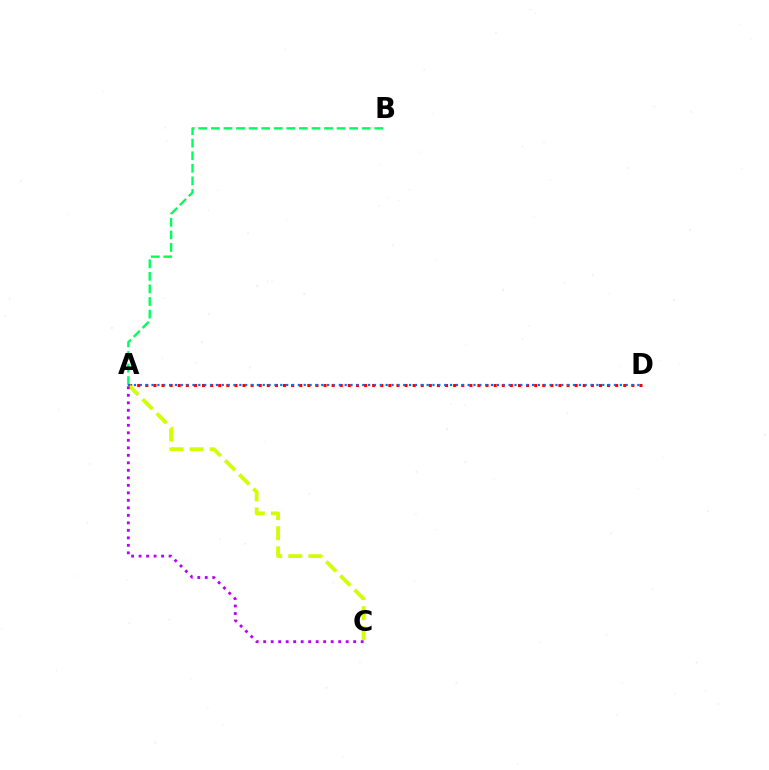{('A', 'B'): [{'color': '#00ff5c', 'line_style': 'dashed', 'thickness': 1.71}], ('A', 'D'): [{'color': '#ff0000', 'line_style': 'dotted', 'thickness': 2.2}, {'color': '#0074ff', 'line_style': 'dotted', 'thickness': 1.59}], ('A', 'C'): [{'color': '#d1ff00', 'line_style': 'dashed', 'thickness': 2.73}, {'color': '#b900ff', 'line_style': 'dotted', 'thickness': 2.04}]}